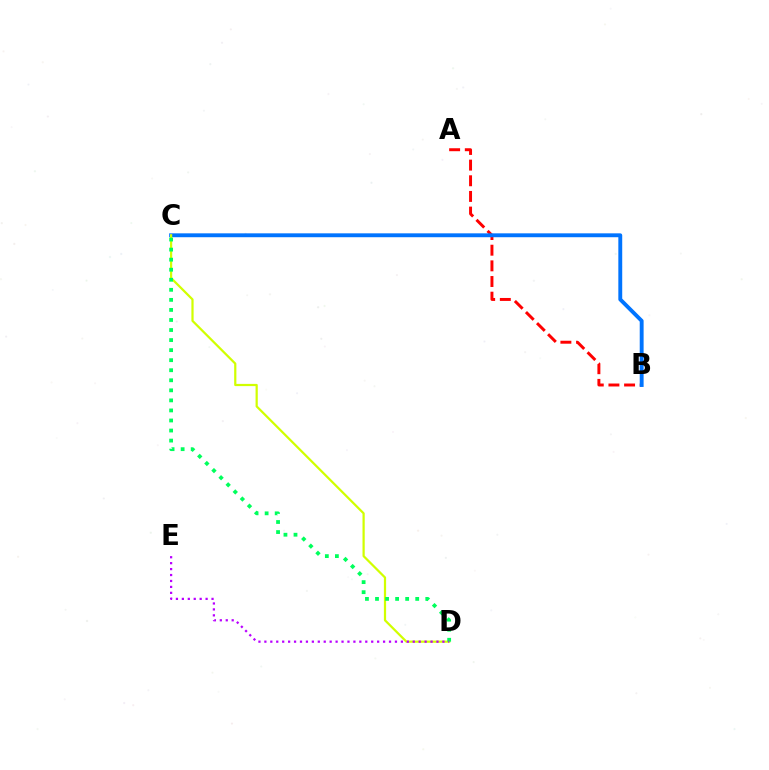{('A', 'B'): [{'color': '#ff0000', 'line_style': 'dashed', 'thickness': 2.13}], ('B', 'C'): [{'color': '#0074ff', 'line_style': 'solid', 'thickness': 2.8}], ('C', 'D'): [{'color': '#d1ff00', 'line_style': 'solid', 'thickness': 1.6}, {'color': '#00ff5c', 'line_style': 'dotted', 'thickness': 2.73}], ('D', 'E'): [{'color': '#b900ff', 'line_style': 'dotted', 'thickness': 1.61}]}